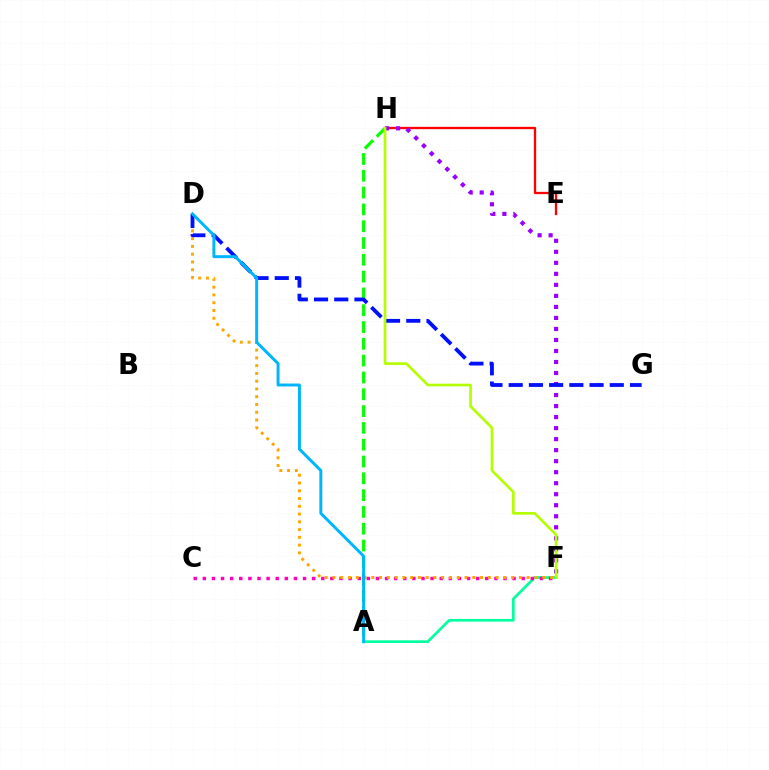{('A', 'F'): [{'color': '#00ff9d', 'line_style': 'solid', 'thickness': 1.92}], ('E', 'H'): [{'color': '#ff0000', 'line_style': 'solid', 'thickness': 1.67}], ('F', 'H'): [{'color': '#9b00ff', 'line_style': 'dotted', 'thickness': 2.99}, {'color': '#b3ff00', 'line_style': 'solid', 'thickness': 1.92}], ('C', 'F'): [{'color': '#ff00bd', 'line_style': 'dotted', 'thickness': 2.48}], ('D', 'F'): [{'color': '#ffa500', 'line_style': 'dotted', 'thickness': 2.11}], ('A', 'H'): [{'color': '#08ff00', 'line_style': 'dashed', 'thickness': 2.28}], ('D', 'G'): [{'color': '#0010ff', 'line_style': 'dashed', 'thickness': 2.75}], ('A', 'D'): [{'color': '#00b5ff', 'line_style': 'solid', 'thickness': 2.13}]}